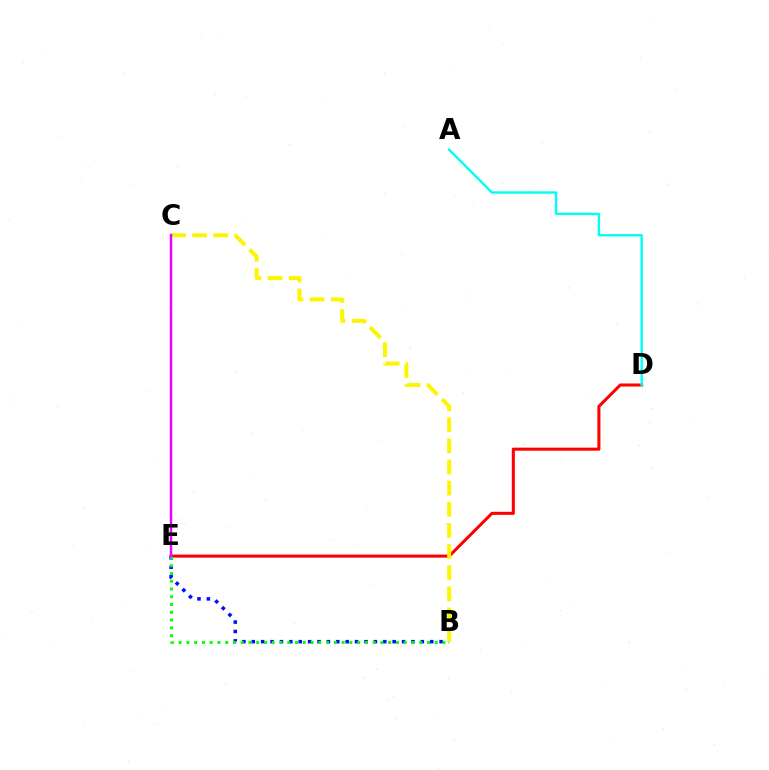{('D', 'E'): [{'color': '#ff0000', 'line_style': 'solid', 'thickness': 2.2}], ('B', 'E'): [{'color': '#0010ff', 'line_style': 'dotted', 'thickness': 2.55}, {'color': '#08ff00', 'line_style': 'dotted', 'thickness': 2.11}], ('A', 'D'): [{'color': '#00fff6', 'line_style': 'solid', 'thickness': 1.72}], ('B', 'C'): [{'color': '#fcf500', 'line_style': 'dashed', 'thickness': 2.87}], ('C', 'E'): [{'color': '#ee00ff', 'line_style': 'solid', 'thickness': 1.76}]}